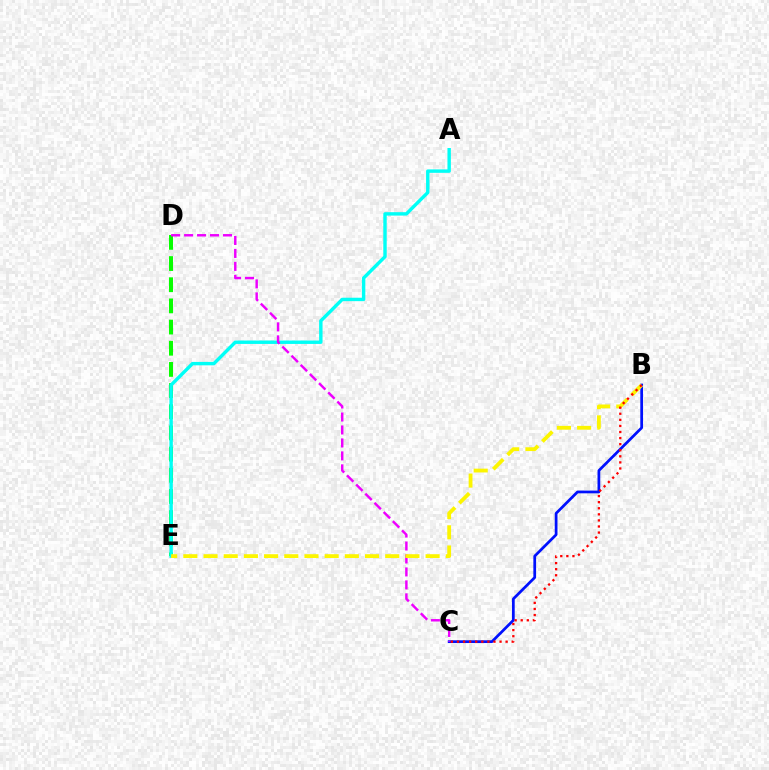{('B', 'C'): [{'color': '#0010ff', 'line_style': 'solid', 'thickness': 1.97}, {'color': '#ff0000', 'line_style': 'dotted', 'thickness': 1.65}], ('D', 'E'): [{'color': '#08ff00', 'line_style': 'dashed', 'thickness': 2.88}], ('A', 'E'): [{'color': '#00fff6', 'line_style': 'solid', 'thickness': 2.46}], ('C', 'D'): [{'color': '#ee00ff', 'line_style': 'dashed', 'thickness': 1.76}], ('B', 'E'): [{'color': '#fcf500', 'line_style': 'dashed', 'thickness': 2.74}]}